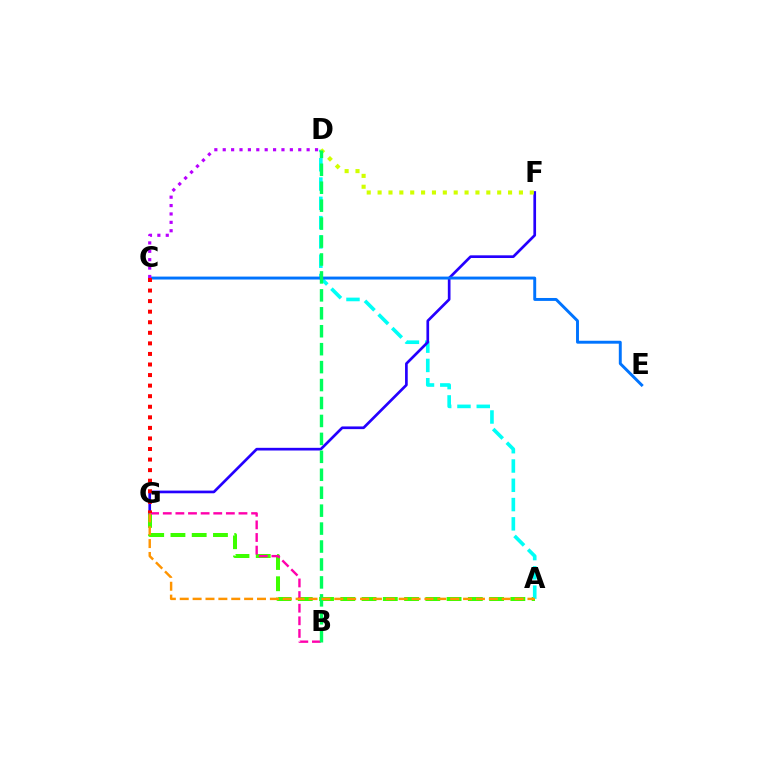{('A', 'G'): [{'color': '#3dff00', 'line_style': 'dashed', 'thickness': 2.89}, {'color': '#ff9400', 'line_style': 'dashed', 'thickness': 1.75}], ('A', 'D'): [{'color': '#00fff6', 'line_style': 'dashed', 'thickness': 2.62}], ('F', 'G'): [{'color': '#2500ff', 'line_style': 'solid', 'thickness': 1.93}], ('C', 'E'): [{'color': '#0074ff', 'line_style': 'solid', 'thickness': 2.11}], ('B', 'G'): [{'color': '#ff00ac', 'line_style': 'dashed', 'thickness': 1.71}], ('D', 'F'): [{'color': '#d1ff00', 'line_style': 'dotted', 'thickness': 2.95}], ('B', 'D'): [{'color': '#00ff5c', 'line_style': 'dashed', 'thickness': 2.44}], ('C', 'D'): [{'color': '#b900ff', 'line_style': 'dotted', 'thickness': 2.28}], ('C', 'G'): [{'color': '#ff0000', 'line_style': 'dotted', 'thickness': 2.87}]}